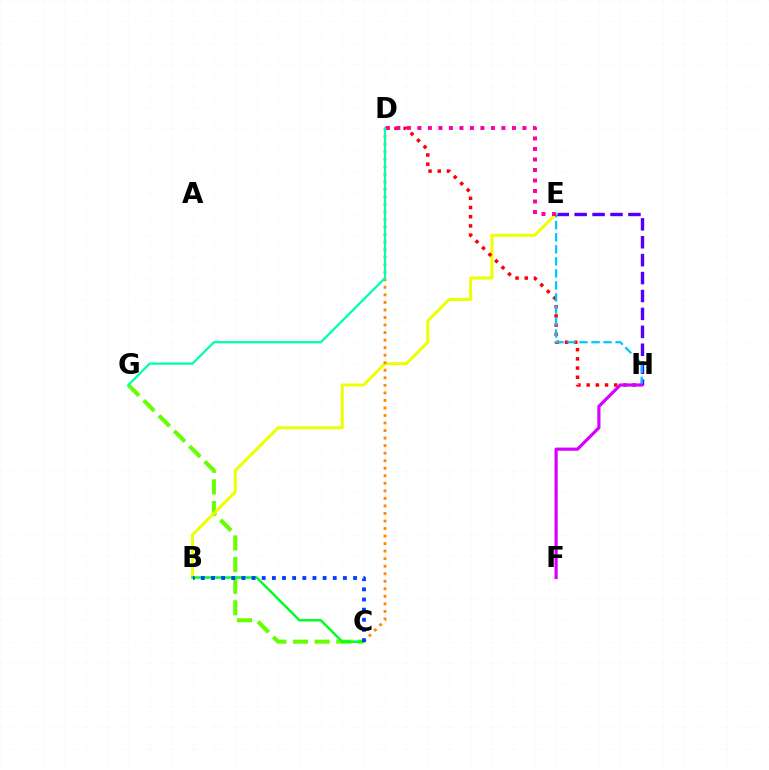{('C', 'G'): [{'color': '#66ff00', 'line_style': 'dashed', 'thickness': 2.94}], ('E', 'H'): [{'color': '#4f00ff', 'line_style': 'dashed', 'thickness': 2.43}, {'color': '#00c7ff', 'line_style': 'dashed', 'thickness': 1.63}], ('B', 'E'): [{'color': '#eeff00', 'line_style': 'solid', 'thickness': 2.15}], ('D', 'H'): [{'color': '#ff0000', 'line_style': 'dotted', 'thickness': 2.5}], ('D', 'E'): [{'color': '#ff00a0', 'line_style': 'dotted', 'thickness': 2.85}], ('F', 'H'): [{'color': '#d600ff', 'line_style': 'solid', 'thickness': 2.28}], ('B', 'C'): [{'color': '#00ff27', 'line_style': 'solid', 'thickness': 1.79}, {'color': '#003fff', 'line_style': 'dotted', 'thickness': 2.76}], ('C', 'D'): [{'color': '#ff8800', 'line_style': 'dotted', 'thickness': 2.05}], ('D', 'G'): [{'color': '#00ffaf', 'line_style': 'solid', 'thickness': 1.62}]}